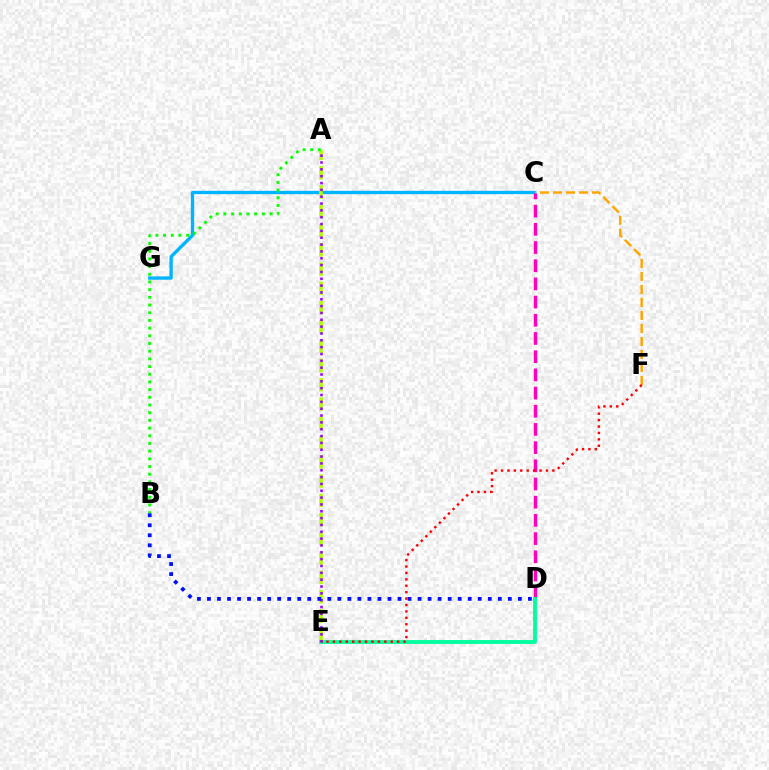{('C', 'G'): [{'color': '#00b5ff', 'line_style': 'solid', 'thickness': 2.4}], ('A', 'E'): [{'color': '#b3ff00', 'line_style': 'dashed', 'thickness': 2.62}, {'color': '#9b00ff', 'line_style': 'dotted', 'thickness': 1.86}], ('C', 'F'): [{'color': '#ffa500', 'line_style': 'dashed', 'thickness': 1.77}], ('C', 'D'): [{'color': '#ff00bd', 'line_style': 'dashed', 'thickness': 2.47}], ('A', 'B'): [{'color': '#08ff00', 'line_style': 'dotted', 'thickness': 2.09}], ('D', 'E'): [{'color': '#00ff9d', 'line_style': 'solid', 'thickness': 2.75}], ('B', 'D'): [{'color': '#0010ff', 'line_style': 'dotted', 'thickness': 2.72}], ('E', 'F'): [{'color': '#ff0000', 'line_style': 'dotted', 'thickness': 1.74}]}